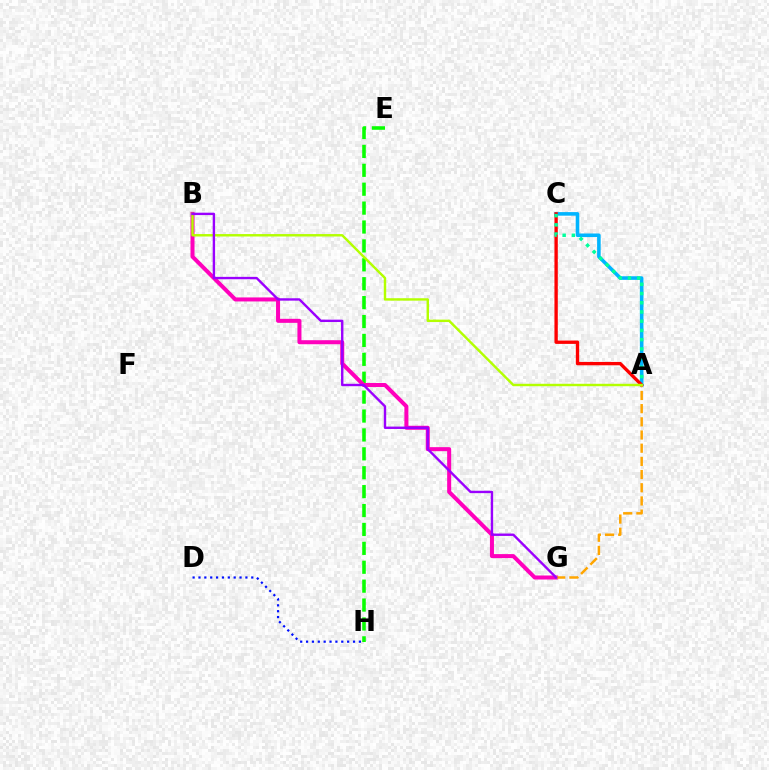{('E', 'H'): [{'color': '#08ff00', 'line_style': 'dashed', 'thickness': 2.57}], ('A', 'C'): [{'color': '#00b5ff', 'line_style': 'solid', 'thickness': 2.58}, {'color': '#ff0000', 'line_style': 'solid', 'thickness': 2.41}, {'color': '#00ff9d', 'line_style': 'dotted', 'thickness': 2.51}], ('B', 'G'): [{'color': '#ff00bd', 'line_style': 'solid', 'thickness': 2.89}, {'color': '#9b00ff', 'line_style': 'solid', 'thickness': 1.72}], ('A', 'G'): [{'color': '#ffa500', 'line_style': 'dashed', 'thickness': 1.79}], ('D', 'H'): [{'color': '#0010ff', 'line_style': 'dotted', 'thickness': 1.59}], ('A', 'B'): [{'color': '#b3ff00', 'line_style': 'solid', 'thickness': 1.75}]}